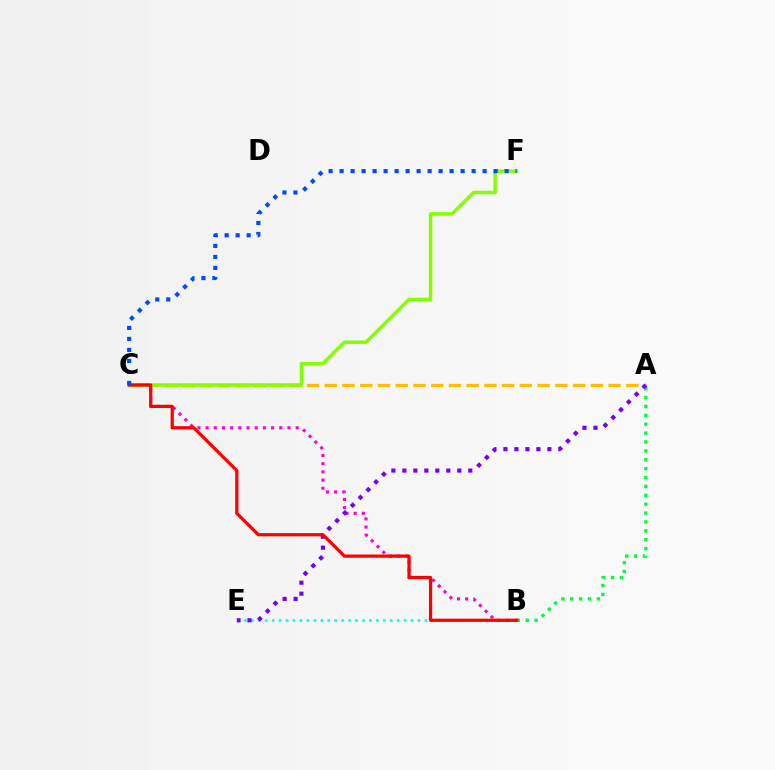{('A', 'B'): [{'color': '#00ff39', 'line_style': 'dotted', 'thickness': 2.41}], ('B', 'C'): [{'color': '#ff00cf', 'line_style': 'dotted', 'thickness': 2.22}, {'color': '#ff0000', 'line_style': 'solid', 'thickness': 2.32}], ('A', 'C'): [{'color': '#ffbd00', 'line_style': 'dashed', 'thickness': 2.41}], ('B', 'E'): [{'color': '#00fff6', 'line_style': 'dotted', 'thickness': 1.89}], ('A', 'E'): [{'color': '#7200ff', 'line_style': 'dotted', 'thickness': 2.99}], ('C', 'F'): [{'color': '#84ff00', 'line_style': 'solid', 'thickness': 2.5}, {'color': '#004bff', 'line_style': 'dotted', 'thickness': 2.99}]}